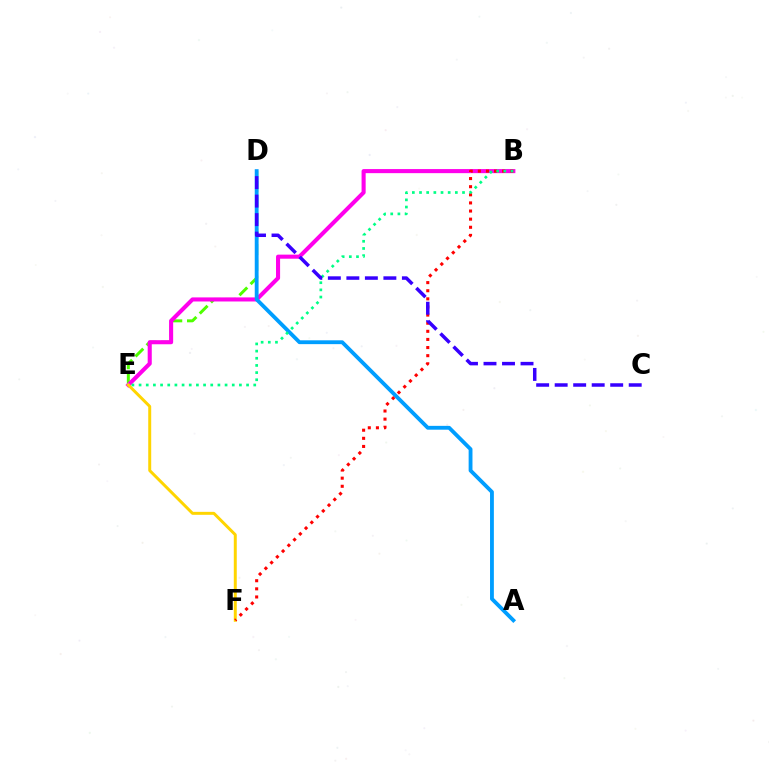{('D', 'E'): [{'color': '#4fff00', 'line_style': 'dashed', 'thickness': 2.14}], ('B', 'E'): [{'color': '#ff00ed', 'line_style': 'solid', 'thickness': 2.94}, {'color': '#00ff86', 'line_style': 'dotted', 'thickness': 1.95}], ('E', 'F'): [{'color': '#ffd500', 'line_style': 'solid', 'thickness': 2.14}], ('A', 'D'): [{'color': '#009eff', 'line_style': 'solid', 'thickness': 2.76}], ('B', 'F'): [{'color': '#ff0000', 'line_style': 'dotted', 'thickness': 2.21}], ('C', 'D'): [{'color': '#3700ff', 'line_style': 'dashed', 'thickness': 2.51}]}